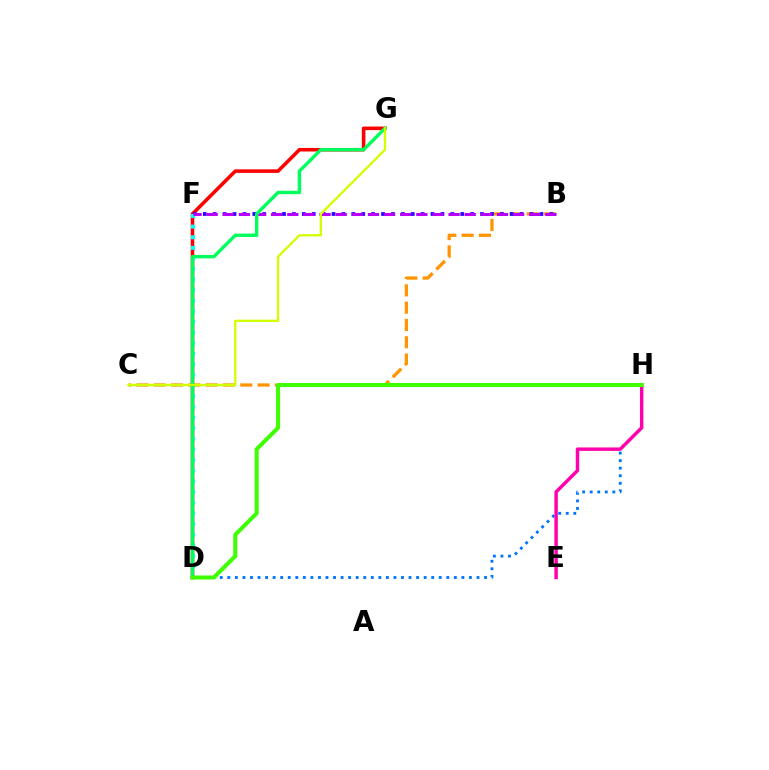{('B', 'C'): [{'color': '#ff9400', 'line_style': 'dashed', 'thickness': 2.35}], ('D', 'G'): [{'color': '#ff0000', 'line_style': 'solid', 'thickness': 2.57}, {'color': '#00ff5c', 'line_style': 'solid', 'thickness': 2.45}], ('D', 'H'): [{'color': '#0074ff', 'line_style': 'dotted', 'thickness': 2.05}, {'color': '#3dff00', 'line_style': 'solid', 'thickness': 2.9}], ('E', 'H'): [{'color': '#ff00ac', 'line_style': 'solid', 'thickness': 2.47}], ('B', 'F'): [{'color': '#2500ff', 'line_style': 'dotted', 'thickness': 2.69}, {'color': '#b900ff', 'line_style': 'dashed', 'thickness': 2.19}], ('D', 'F'): [{'color': '#00fff6', 'line_style': 'dotted', 'thickness': 2.89}], ('C', 'G'): [{'color': '#d1ff00', 'line_style': 'solid', 'thickness': 1.66}]}